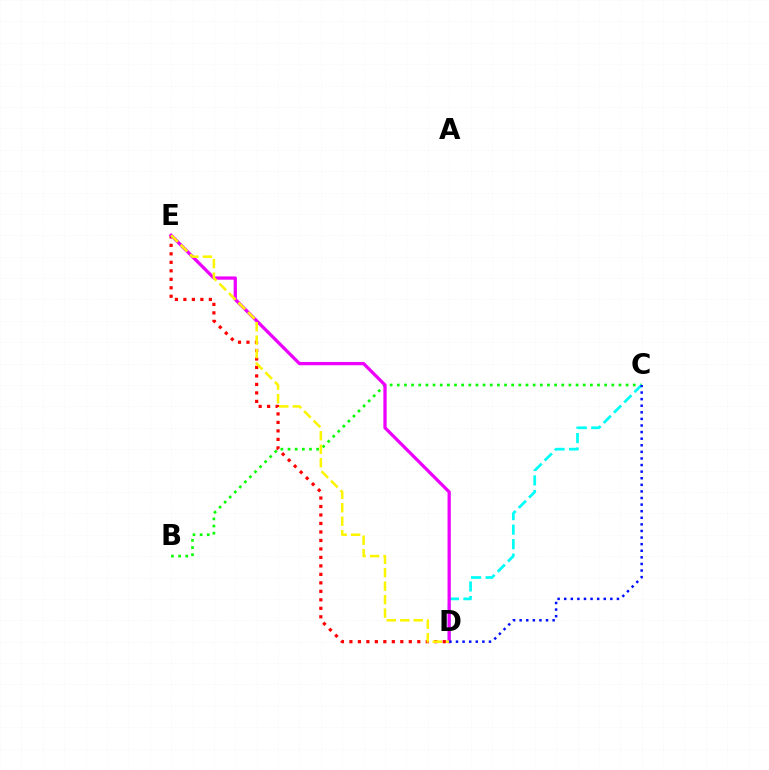{('D', 'E'): [{'color': '#ff0000', 'line_style': 'dotted', 'thickness': 2.3}, {'color': '#ee00ff', 'line_style': 'solid', 'thickness': 2.35}, {'color': '#fcf500', 'line_style': 'dashed', 'thickness': 1.83}], ('B', 'C'): [{'color': '#08ff00', 'line_style': 'dotted', 'thickness': 1.94}], ('C', 'D'): [{'color': '#00fff6', 'line_style': 'dashed', 'thickness': 1.97}, {'color': '#0010ff', 'line_style': 'dotted', 'thickness': 1.79}]}